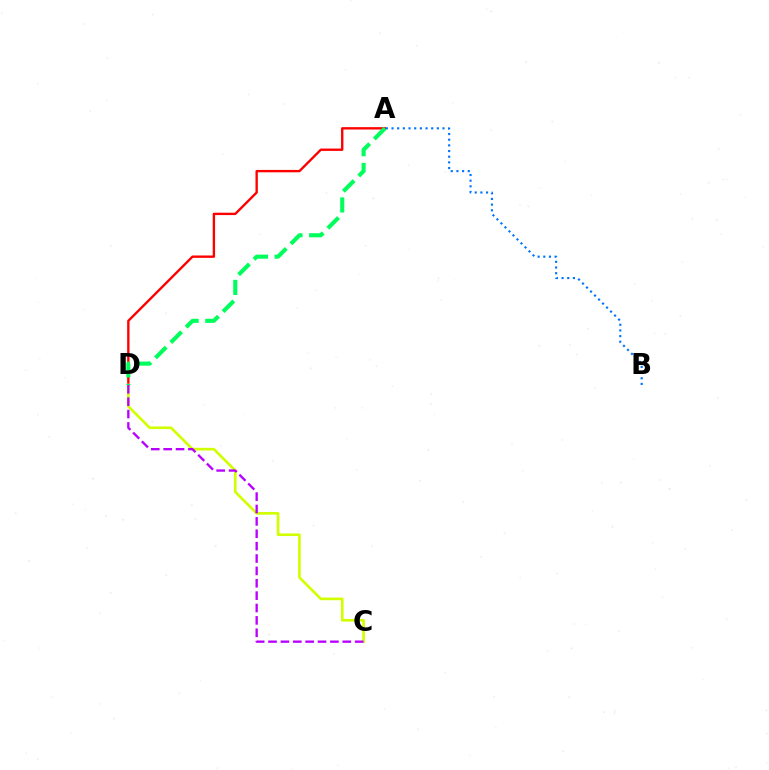{('A', 'D'): [{'color': '#ff0000', 'line_style': 'solid', 'thickness': 1.7}, {'color': '#00ff5c', 'line_style': 'dashed', 'thickness': 2.95}], ('C', 'D'): [{'color': '#d1ff00', 'line_style': 'solid', 'thickness': 1.91}, {'color': '#b900ff', 'line_style': 'dashed', 'thickness': 1.68}], ('A', 'B'): [{'color': '#0074ff', 'line_style': 'dotted', 'thickness': 1.54}]}